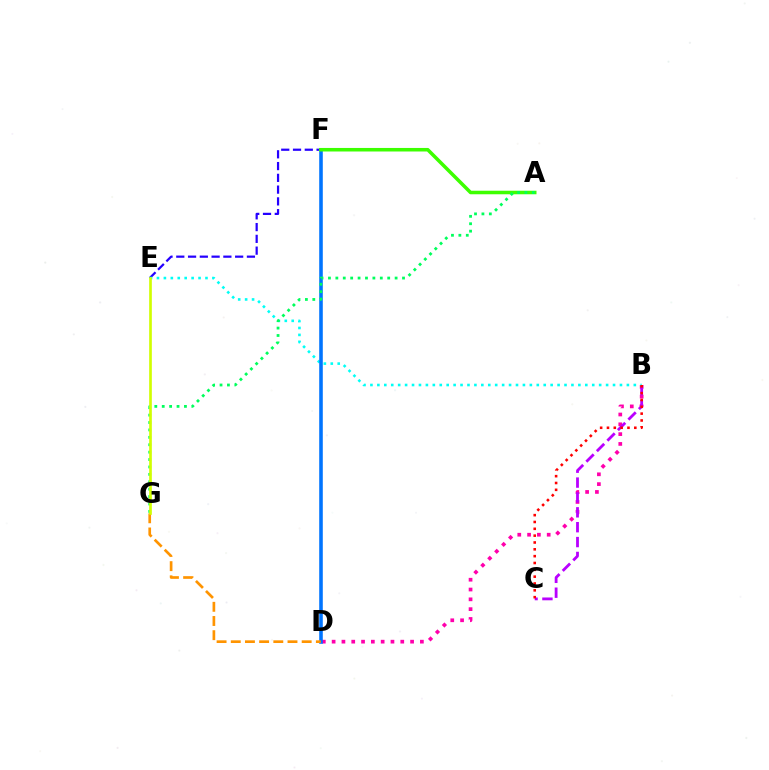{('B', 'D'): [{'color': '#ff00ac', 'line_style': 'dotted', 'thickness': 2.66}], ('E', 'F'): [{'color': '#2500ff', 'line_style': 'dashed', 'thickness': 1.6}], ('B', 'C'): [{'color': '#b900ff', 'line_style': 'dashed', 'thickness': 2.02}, {'color': '#ff0000', 'line_style': 'dotted', 'thickness': 1.86}], ('B', 'E'): [{'color': '#00fff6', 'line_style': 'dotted', 'thickness': 1.88}], ('D', 'F'): [{'color': '#0074ff', 'line_style': 'solid', 'thickness': 2.57}], ('A', 'F'): [{'color': '#3dff00', 'line_style': 'solid', 'thickness': 2.55}], ('D', 'G'): [{'color': '#ff9400', 'line_style': 'dashed', 'thickness': 1.93}], ('A', 'G'): [{'color': '#00ff5c', 'line_style': 'dotted', 'thickness': 2.01}], ('E', 'G'): [{'color': '#d1ff00', 'line_style': 'solid', 'thickness': 1.92}]}